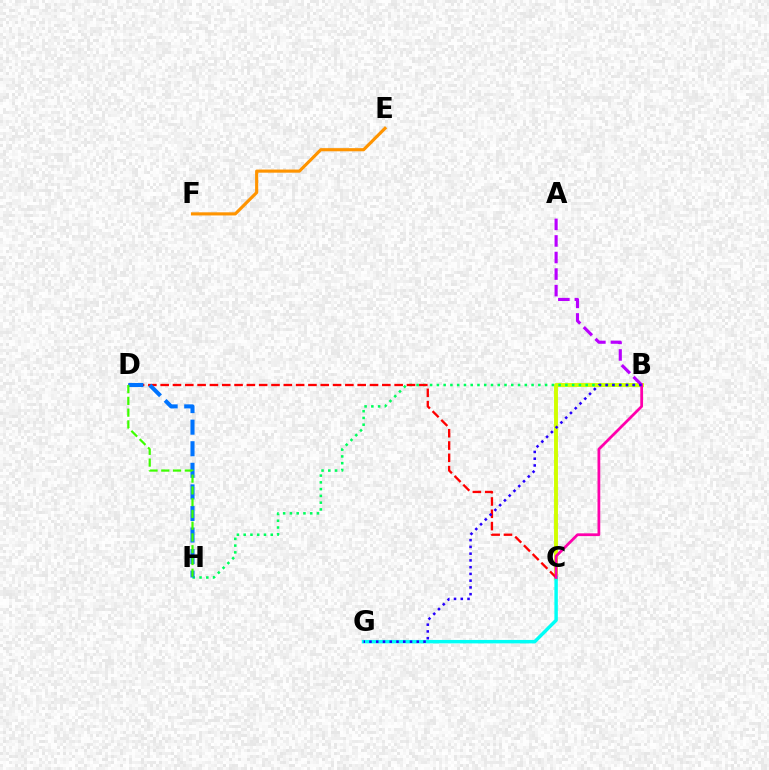{('B', 'C'): [{'color': '#d1ff00', 'line_style': 'solid', 'thickness': 2.81}, {'color': '#ff00ac', 'line_style': 'solid', 'thickness': 1.99}], ('B', 'H'): [{'color': '#00ff5c', 'line_style': 'dotted', 'thickness': 1.84}], ('A', 'B'): [{'color': '#b900ff', 'line_style': 'dashed', 'thickness': 2.25}], ('C', 'G'): [{'color': '#00fff6', 'line_style': 'solid', 'thickness': 2.48}], ('C', 'D'): [{'color': '#ff0000', 'line_style': 'dashed', 'thickness': 1.67}], ('D', 'H'): [{'color': '#0074ff', 'line_style': 'dashed', 'thickness': 2.93}, {'color': '#3dff00', 'line_style': 'dashed', 'thickness': 1.6}], ('E', 'F'): [{'color': '#ff9400', 'line_style': 'solid', 'thickness': 2.26}], ('B', 'G'): [{'color': '#2500ff', 'line_style': 'dotted', 'thickness': 1.83}]}